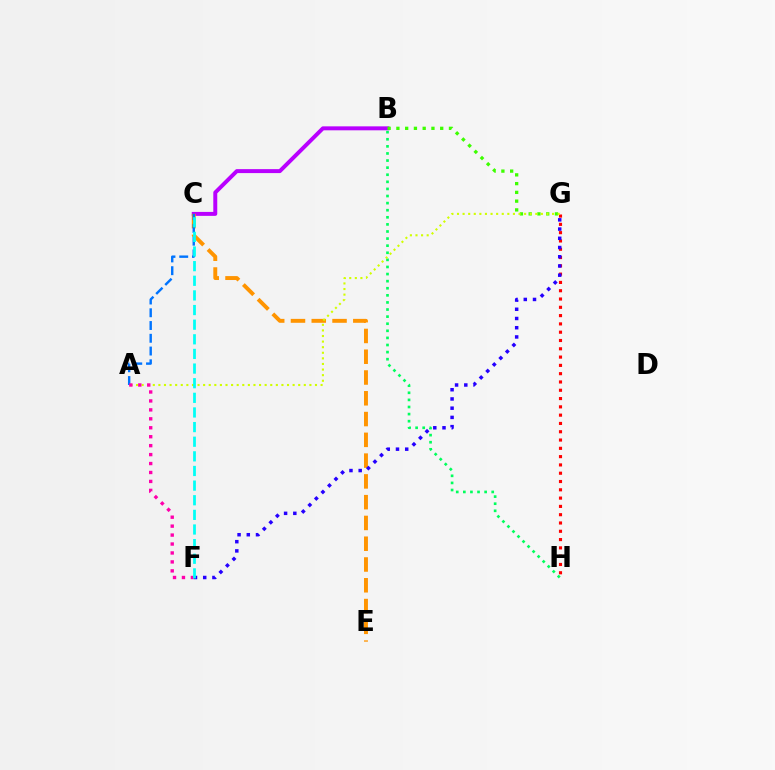{('G', 'H'): [{'color': '#ff0000', 'line_style': 'dotted', 'thickness': 2.25}], ('B', 'C'): [{'color': '#b900ff', 'line_style': 'solid', 'thickness': 2.85}], ('B', 'G'): [{'color': '#3dff00', 'line_style': 'dotted', 'thickness': 2.38}], ('C', 'E'): [{'color': '#ff9400', 'line_style': 'dashed', 'thickness': 2.82}], ('F', 'G'): [{'color': '#2500ff', 'line_style': 'dotted', 'thickness': 2.51}], ('B', 'H'): [{'color': '#00ff5c', 'line_style': 'dotted', 'thickness': 1.93}], ('A', 'G'): [{'color': '#d1ff00', 'line_style': 'dotted', 'thickness': 1.52}], ('A', 'C'): [{'color': '#0074ff', 'line_style': 'dashed', 'thickness': 1.73}], ('A', 'F'): [{'color': '#ff00ac', 'line_style': 'dotted', 'thickness': 2.43}], ('C', 'F'): [{'color': '#00fff6', 'line_style': 'dashed', 'thickness': 1.99}]}